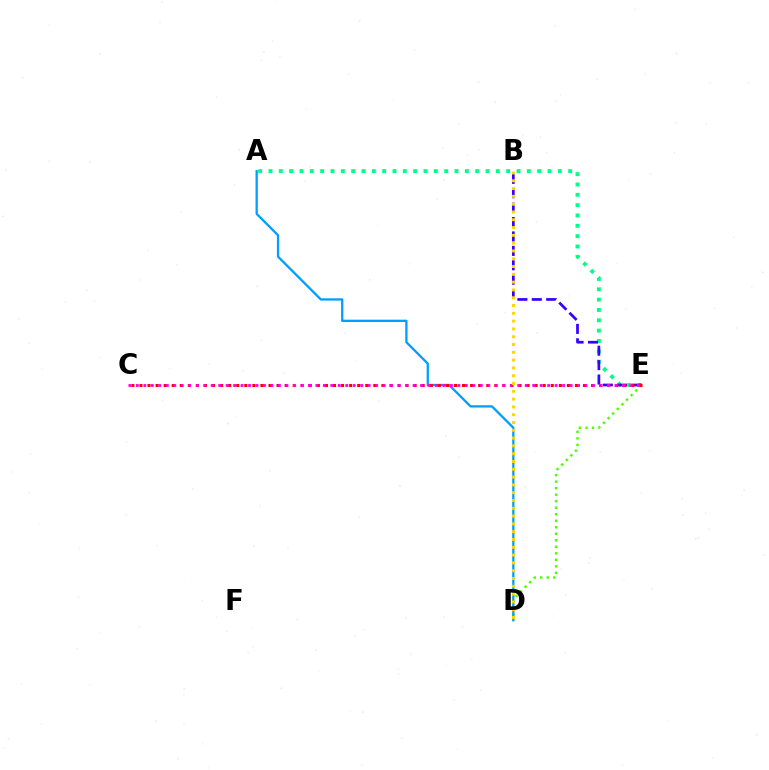{('D', 'E'): [{'color': '#4fff00', 'line_style': 'dotted', 'thickness': 1.77}], ('A', 'D'): [{'color': '#009eff', 'line_style': 'solid', 'thickness': 1.65}], ('A', 'E'): [{'color': '#00ff86', 'line_style': 'dotted', 'thickness': 2.81}], ('B', 'E'): [{'color': '#3700ff', 'line_style': 'dashed', 'thickness': 1.96}], ('C', 'E'): [{'color': '#ff0000', 'line_style': 'dotted', 'thickness': 2.19}, {'color': '#ff00ed', 'line_style': 'dotted', 'thickness': 2.03}], ('B', 'D'): [{'color': '#ffd500', 'line_style': 'dotted', 'thickness': 2.12}]}